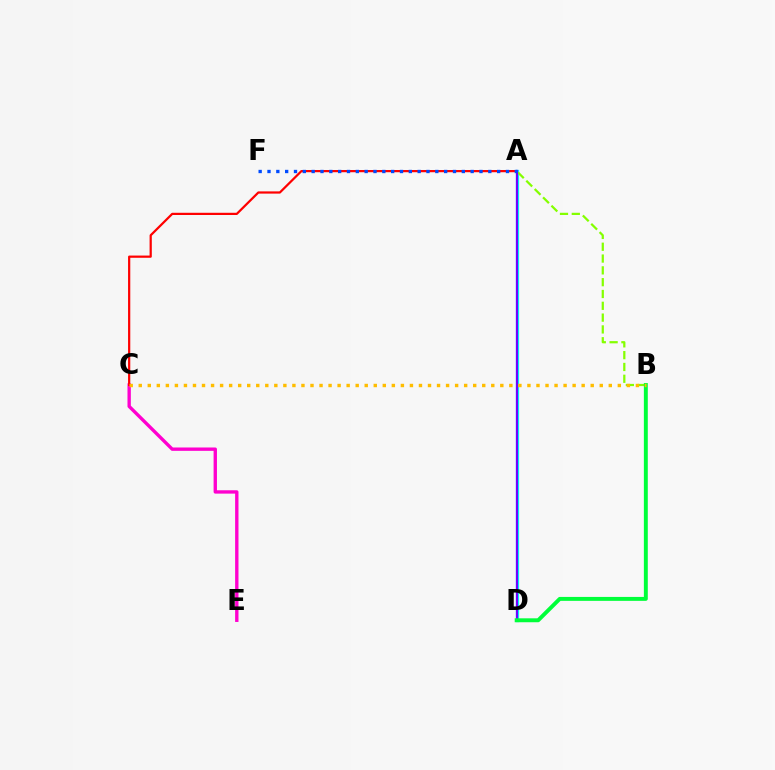{('A', 'D'): [{'color': '#00fff6', 'line_style': 'solid', 'thickness': 2.35}, {'color': '#7200ff', 'line_style': 'solid', 'thickness': 1.57}], ('C', 'E'): [{'color': '#ff00cf', 'line_style': 'solid', 'thickness': 2.42}], ('A', 'B'): [{'color': '#84ff00', 'line_style': 'dashed', 'thickness': 1.6}], ('A', 'C'): [{'color': '#ff0000', 'line_style': 'solid', 'thickness': 1.6}], ('B', 'D'): [{'color': '#00ff39', 'line_style': 'solid', 'thickness': 2.82}], ('A', 'F'): [{'color': '#004bff', 'line_style': 'dotted', 'thickness': 2.4}], ('B', 'C'): [{'color': '#ffbd00', 'line_style': 'dotted', 'thickness': 2.46}]}